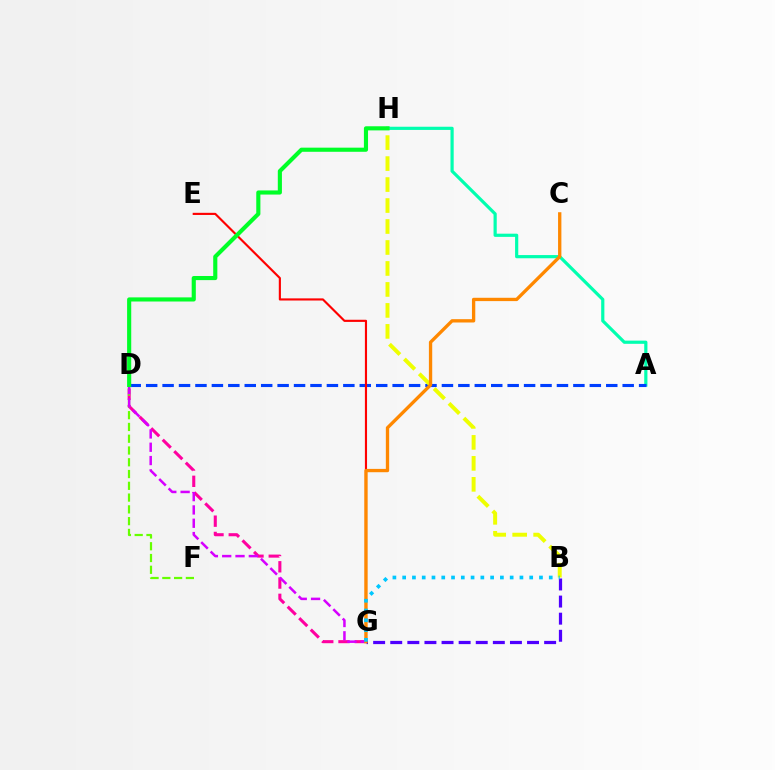{('A', 'H'): [{'color': '#00ffaf', 'line_style': 'solid', 'thickness': 2.3}], ('D', 'G'): [{'color': '#ff00a0', 'line_style': 'dashed', 'thickness': 2.21}, {'color': '#d600ff', 'line_style': 'dashed', 'thickness': 1.81}], ('A', 'D'): [{'color': '#003fff', 'line_style': 'dashed', 'thickness': 2.23}], ('D', 'F'): [{'color': '#66ff00', 'line_style': 'dashed', 'thickness': 1.6}], ('E', 'G'): [{'color': '#ff0000', 'line_style': 'solid', 'thickness': 1.54}], ('B', 'H'): [{'color': '#eeff00', 'line_style': 'dashed', 'thickness': 2.85}], ('D', 'H'): [{'color': '#00ff27', 'line_style': 'solid', 'thickness': 2.97}], ('B', 'G'): [{'color': '#4f00ff', 'line_style': 'dashed', 'thickness': 2.32}, {'color': '#00c7ff', 'line_style': 'dotted', 'thickness': 2.66}], ('C', 'G'): [{'color': '#ff8800', 'line_style': 'solid', 'thickness': 2.39}]}